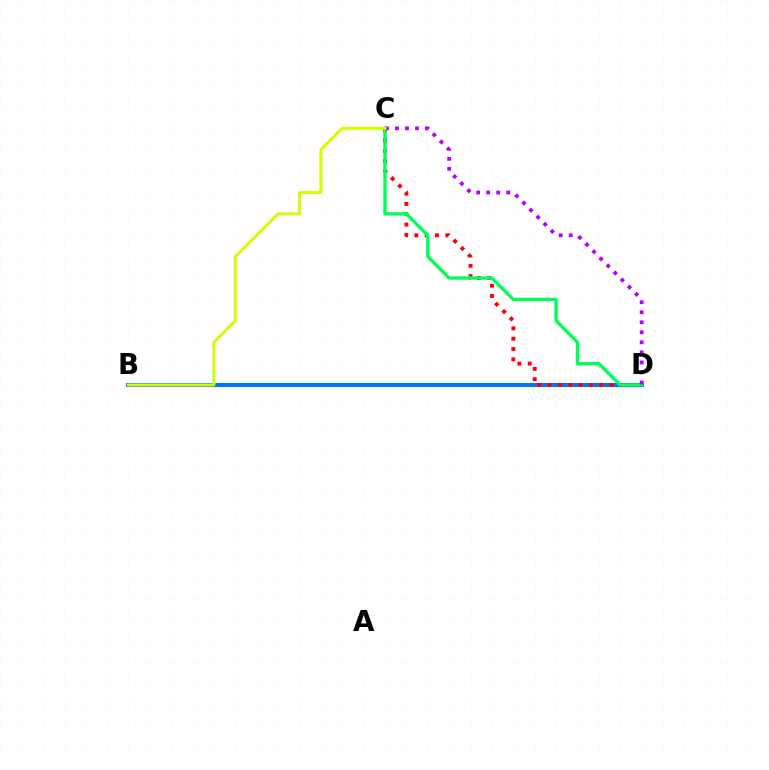{('B', 'D'): [{'color': '#0074ff', 'line_style': 'solid', 'thickness': 2.89}], ('C', 'D'): [{'color': '#ff0000', 'line_style': 'dotted', 'thickness': 2.8}, {'color': '#00ff5c', 'line_style': 'solid', 'thickness': 2.41}, {'color': '#b900ff', 'line_style': 'dotted', 'thickness': 2.72}], ('B', 'C'): [{'color': '#d1ff00', 'line_style': 'solid', 'thickness': 2.1}]}